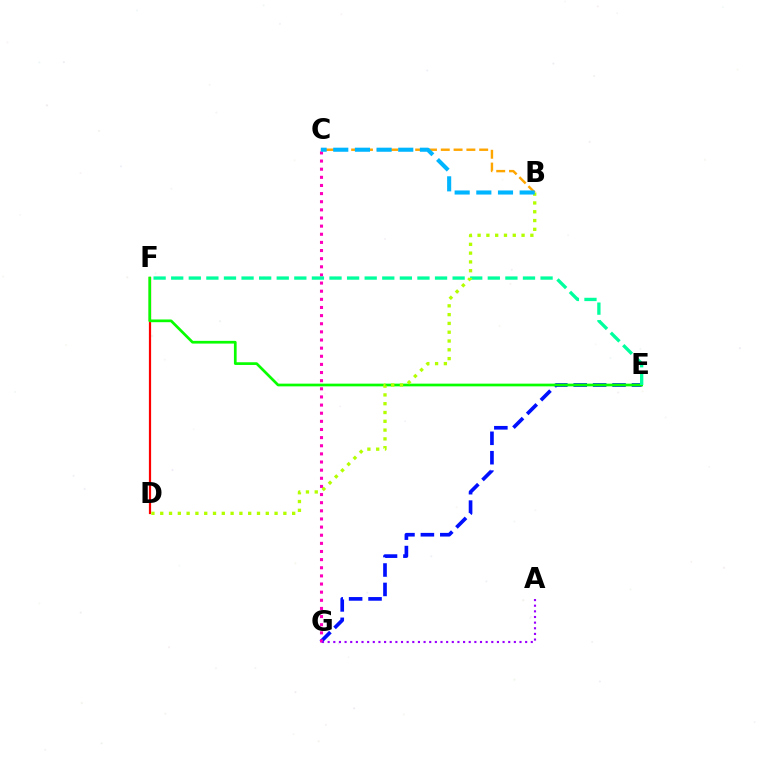{('E', 'G'): [{'color': '#0010ff', 'line_style': 'dashed', 'thickness': 2.64}], ('D', 'F'): [{'color': '#ff0000', 'line_style': 'solid', 'thickness': 1.59}], ('C', 'G'): [{'color': '#ff00bd', 'line_style': 'dotted', 'thickness': 2.21}], ('B', 'C'): [{'color': '#ffa500', 'line_style': 'dashed', 'thickness': 1.74}, {'color': '#00b5ff', 'line_style': 'dashed', 'thickness': 2.94}], ('E', 'F'): [{'color': '#08ff00', 'line_style': 'solid', 'thickness': 1.95}, {'color': '#00ff9d', 'line_style': 'dashed', 'thickness': 2.39}], ('B', 'D'): [{'color': '#b3ff00', 'line_style': 'dotted', 'thickness': 2.39}], ('A', 'G'): [{'color': '#9b00ff', 'line_style': 'dotted', 'thickness': 1.53}]}